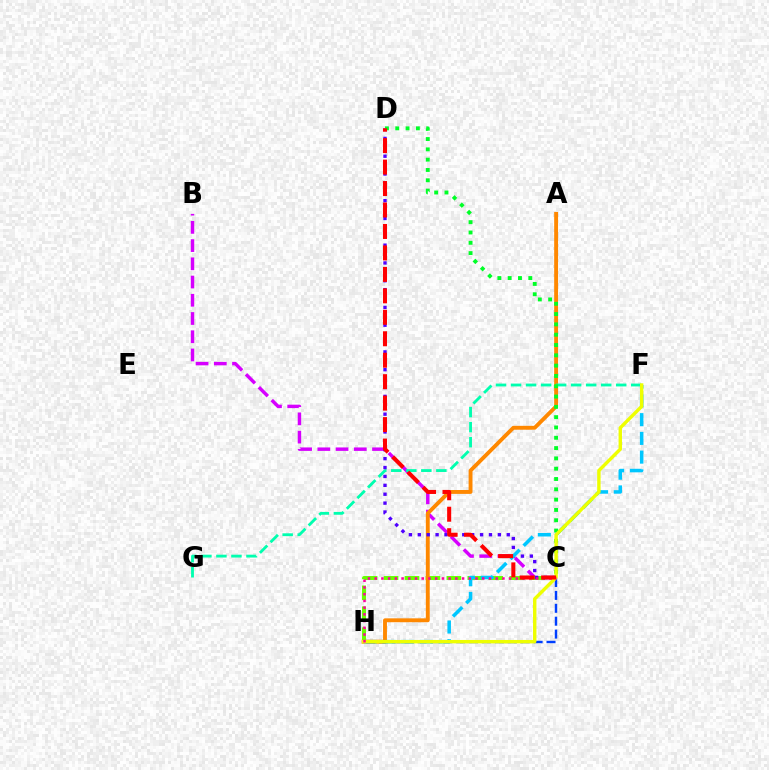{('B', 'C'): [{'color': '#d600ff', 'line_style': 'dashed', 'thickness': 2.48}], ('C', 'H'): [{'color': '#66ff00', 'line_style': 'dashed', 'thickness': 2.84}, {'color': '#003fff', 'line_style': 'dashed', 'thickness': 1.75}, {'color': '#ff00a0', 'line_style': 'dotted', 'thickness': 1.83}], ('A', 'H'): [{'color': '#ff8800', 'line_style': 'solid', 'thickness': 2.8}], ('F', 'G'): [{'color': '#00ffaf', 'line_style': 'dashed', 'thickness': 2.04}], ('C', 'D'): [{'color': '#4f00ff', 'line_style': 'dotted', 'thickness': 2.42}, {'color': '#00ff27', 'line_style': 'dotted', 'thickness': 2.8}, {'color': '#ff0000', 'line_style': 'dashed', 'thickness': 2.91}], ('F', 'H'): [{'color': '#00c7ff', 'line_style': 'dashed', 'thickness': 2.55}, {'color': '#eeff00', 'line_style': 'solid', 'thickness': 2.45}]}